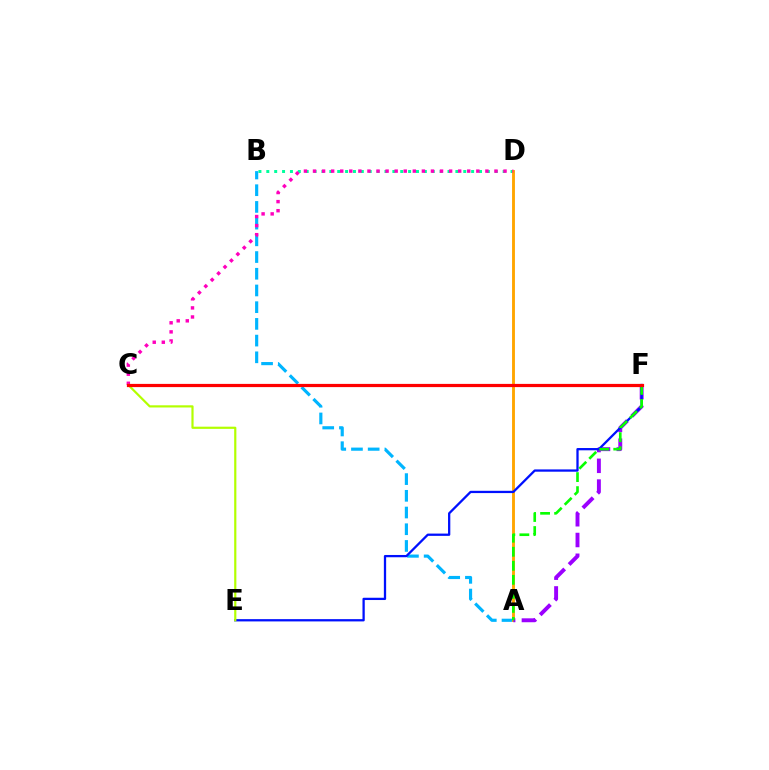{('B', 'D'): [{'color': '#00ff9d', 'line_style': 'dotted', 'thickness': 2.14}], ('A', 'B'): [{'color': '#00b5ff', 'line_style': 'dashed', 'thickness': 2.27}], ('A', 'D'): [{'color': '#ffa500', 'line_style': 'solid', 'thickness': 2.08}], ('C', 'D'): [{'color': '#ff00bd', 'line_style': 'dotted', 'thickness': 2.47}], ('A', 'F'): [{'color': '#9b00ff', 'line_style': 'dashed', 'thickness': 2.82}, {'color': '#08ff00', 'line_style': 'dashed', 'thickness': 1.91}], ('E', 'F'): [{'color': '#0010ff', 'line_style': 'solid', 'thickness': 1.64}], ('C', 'E'): [{'color': '#b3ff00', 'line_style': 'solid', 'thickness': 1.57}], ('C', 'F'): [{'color': '#ff0000', 'line_style': 'solid', 'thickness': 2.31}]}